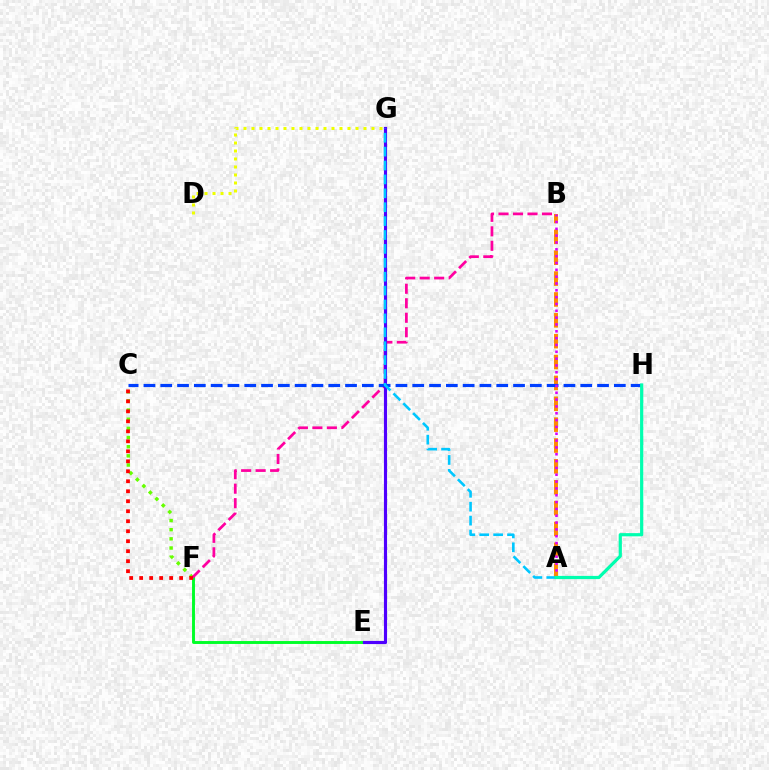{('A', 'B'): [{'color': '#ff8800', 'line_style': 'dashed', 'thickness': 2.83}, {'color': '#d600ff', 'line_style': 'dotted', 'thickness': 1.86}], ('E', 'F'): [{'color': '#00ff27', 'line_style': 'solid', 'thickness': 2.1}], ('C', 'F'): [{'color': '#66ff00', 'line_style': 'dotted', 'thickness': 2.49}, {'color': '#ff0000', 'line_style': 'dotted', 'thickness': 2.71}], ('B', 'F'): [{'color': '#ff00a0', 'line_style': 'dashed', 'thickness': 1.97}], ('D', 'G'): [{'color': '#eeff00', 'line_style': 'dotted', 'thickness': 2.17}], ('E', 'G'): [{'color': '#4f00ff', 'line_style': 'solid', 'thickness': 2.26}], ('C', 'H'): [{'color': '#003fff', 'line_style': 'dashed', 'thickness': 2.28}], ('A', 'G'): [{'color': '#00c7ff', 'line_style': 'dashed', 'thickness': 1.89}], ('A', 'H'): [{'color': '#00ffaf', 'line_style': 'solid', 'thickness': 2.3}]}